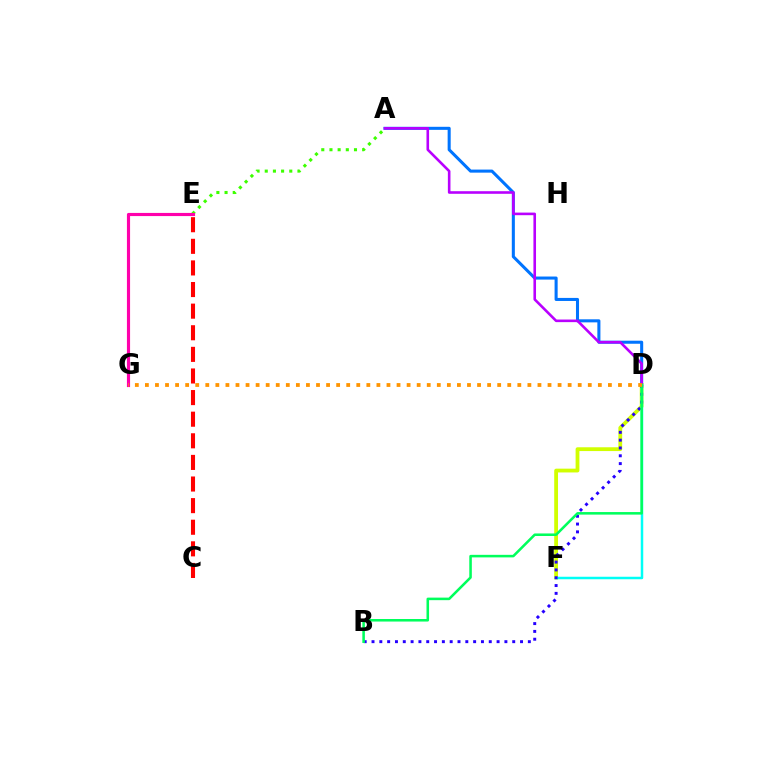{('A', 'E'): [{'color': '#3dff00', 'line_style': 'dotted', 'thickness': 2.22}], ('E', 'G'): [{'color': '#ff00ac', 'line_style': 'solid', 'thickness': 2.27}], ('D', 'F'): [{'color': '#d1ff00', 'line_style': 'solid', 'thickness': 2.73}, {'color': '#00fff6', 'line_style': 'solid', 'thickness': 1.79}], ('B', 'D'): [{'color': '#2500ff', 'line_style': 'dotted', 'thickness': 2.12}, {'color': '#00ff5c', 'line_style': 'solid', 'thickness': 1.84}], ('A', 'D'): [{'color': '#0074ff', 'line_style': 'solid', 'thickness': 2.2}, {'color': '#b900ff', 'line_style': 'solid', 'thickness': 1.87}], ('C', 'E'): [{'color': '#ff0000', 'line_style': 'dashed', 'thickness': 2.94}], ('D', 'G'): [{'color': '#ff9400', 'line_style': 'dotted', 'thickness': 2.73}]}